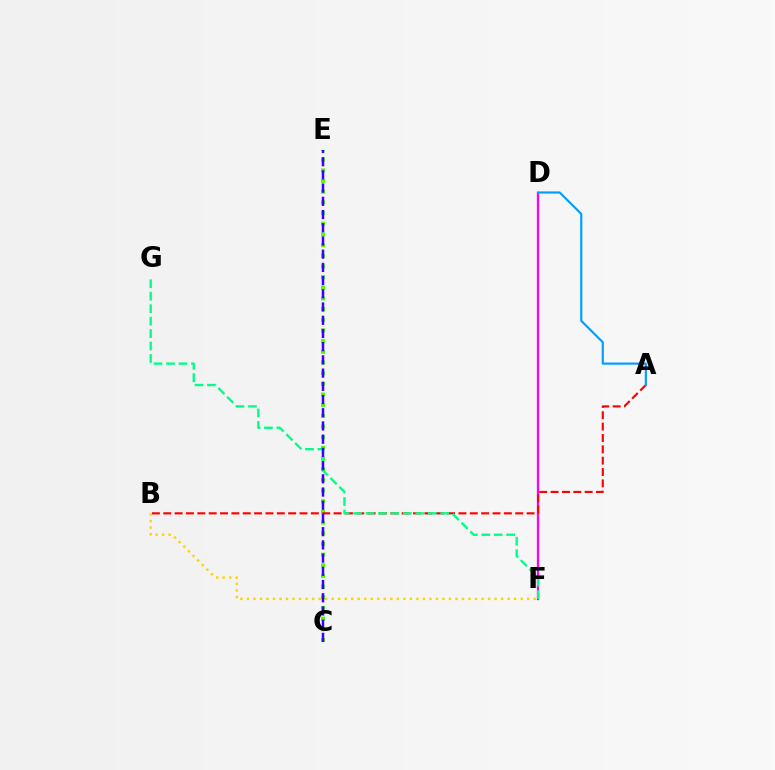{('D', 'F'): [{'color': '#ff00ed', 'line_style': 'solid', 'thickness': 1.65}], ('C', 'E'): [{'color': '#4fff00', 'line_style': 'dotted', 'thickness': 2.9}, {'color': '#3700ff', 'line_style': 'dashed', 'thickness': 1.8}], ('A', 'B'): [{'color': '#ff0000', 'line_style': 'dashed', 'thickness': 1.54}], ('F', 'G'): [{'color': '#00ff86', 'line_style': 'dashed', 'thickness': 1.69}], ('A', 'D'): [{'color': '#009eff', 'line_style': 'solid', 'thickness': 1.56}], ('B', 'F'): [{'color': '#ffd500', 'line_style': 'dotted', 'thickness': 1.77}]}